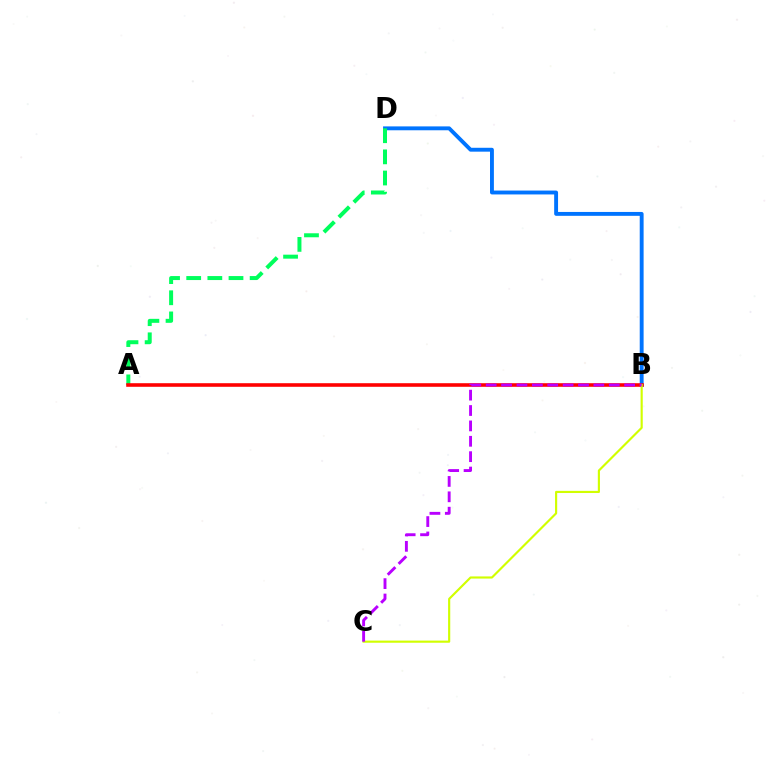{('B', 'D'): [{'color': '#0074ff', 'line_style': 'solid', 'thickness': 2.79}], ('A', 'D'): [{'color': '#00ff5c', 'line_style': 'dashed', 'thickness': 2.87}], ('A', 'B'): [{'color': '#ff0000', 'line_style': 'solid', 'thickness': 2.58}], ('B', 'C'): [{'color': '#d1ff00', 'line_style': 'solid', 'thickness': 1.55}, {'color': '#b900ff', 'line_style': 'dashed', 'thickness': 2.09}]}